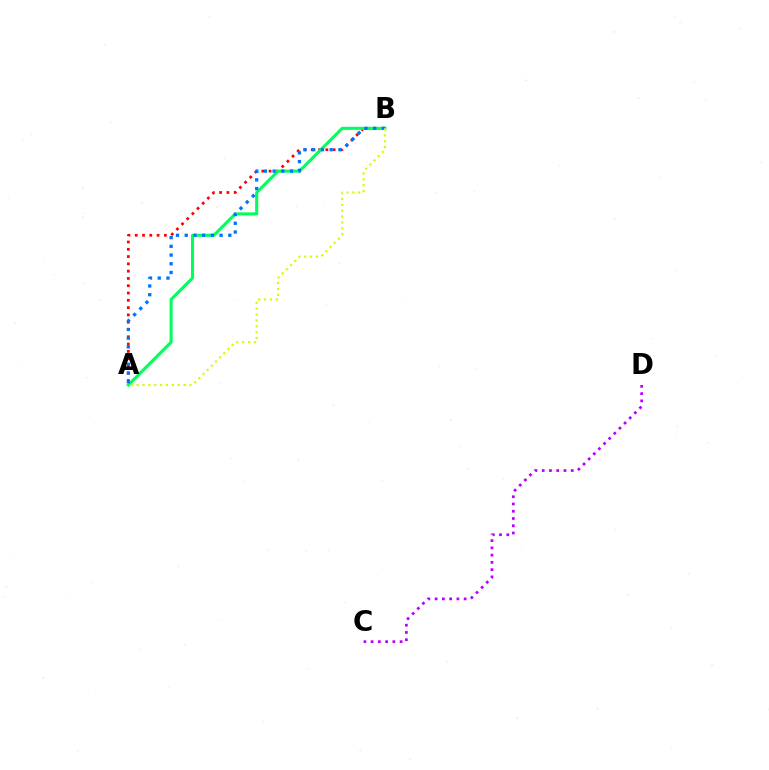{('A', 'B'): [{'color': '#ff0000', 'line_style': 'dotted', 'thickness': 1.98}, {'color': '#00ff5c', 'line_style': 'solid', 'thickness': 2.21}, {'color': '#0074ff', 'line_style': 'dotted', 'thickness': 2.37}, {'color': '#d1ff00', 'line_style': 'dotted', 'thickness': 1.59}], ('C', 'D'): [{'color': '#b900ff', 'line_style': 'dotted', 'thickness': 1.97}]}